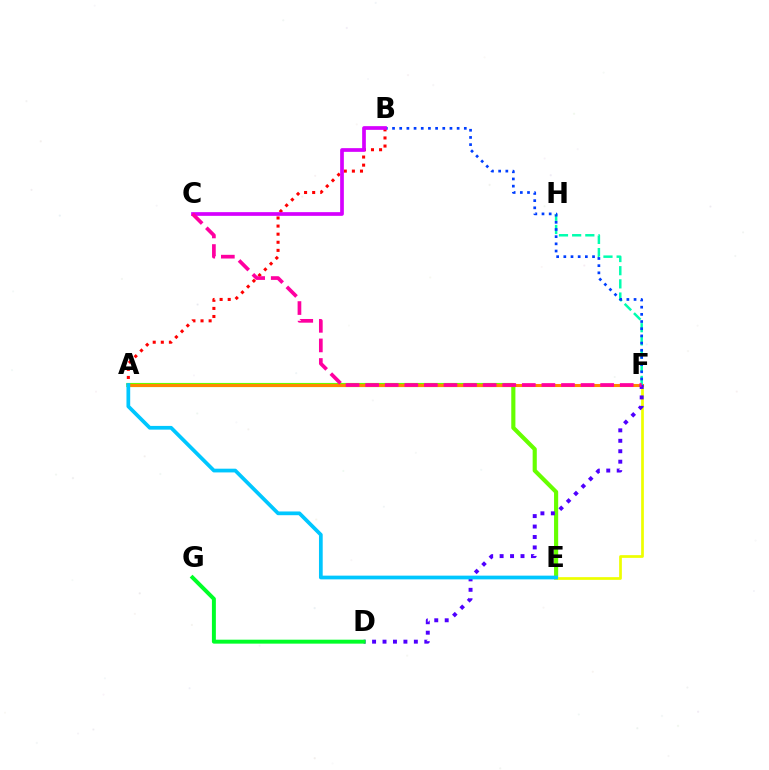{('A', 'E'): [{'color': '#66ff00', 'line_style': 'solid', 'thickness': 2.98}, {'color': '#00c7ff', 'line_style': 'solid', 'thickness': 2.69}], ('E', 'F'): [{'color': '#eeff00', 'line_style': 'solid', 'thickness': 1.96}], ('A', 'F'): [{'color': '#ff8800', 'line_style': 'solid', 'thickness': 2.2}], ('F', 'H'): [{'color': '#00ffaf', 'line_style': 'dashed', 'thickness': 1.79}], ('B', 'F'): [{'color': '#003fff', 'line_style': 'dotted', 'thickness': 1.95}], ('D', 'F'): [{'color': '#4f00ff', 'line_style': 'dotted', 'thickness': 2.84}], ('A', 'B'): [{'color': '#ff0000', 'line_style': 'dotted', 'thickness': 2.2}], ('B', 'C'): [{'color': '#d600ff', 'line_style': 'solid', 'thickness': 2.66}], ('C', 'F'): [{'color': '#ff00a0', 'line_style': 'dashed', 'thickness': 2.66}], ('D', 'G'): [{'color': '#00ff27', 'line_style': 'solid', 'thickness': 2.84}]}